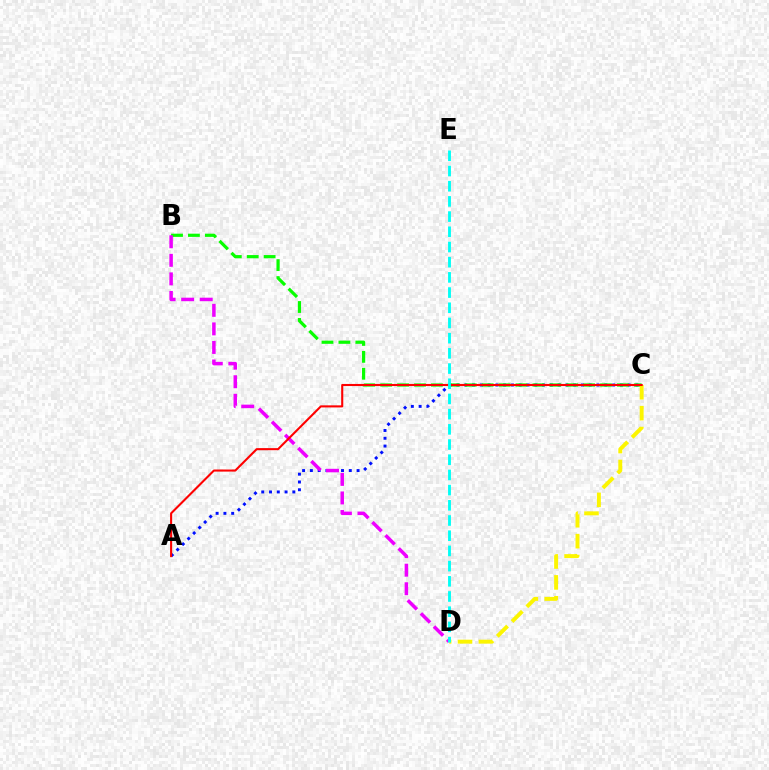{('A', 'C'): [{'color': '#0010ff', 'line_style': 'dotted', 'thickness': 2.11}, {'color': '#ff0000', 'line_style': 'solid', 'thickness': 1.51}], ('B', 'C'): [{'color': '#08ff00', 'line_style': 'dashed', 'thickness': 2.3}], ('B', 'D'): [{'color': '#ee00ff', 'line_style': 'dashed', 'thickness': 2.52}], ('C', 'D'): [{'color': '#fcf500', 'line_style': 'dashed', 'thickness': 2.84}], ('D', 'E'): [{'color': '#00fff6', 'line_style': 'dashed', 'thickness': 2.06}]}